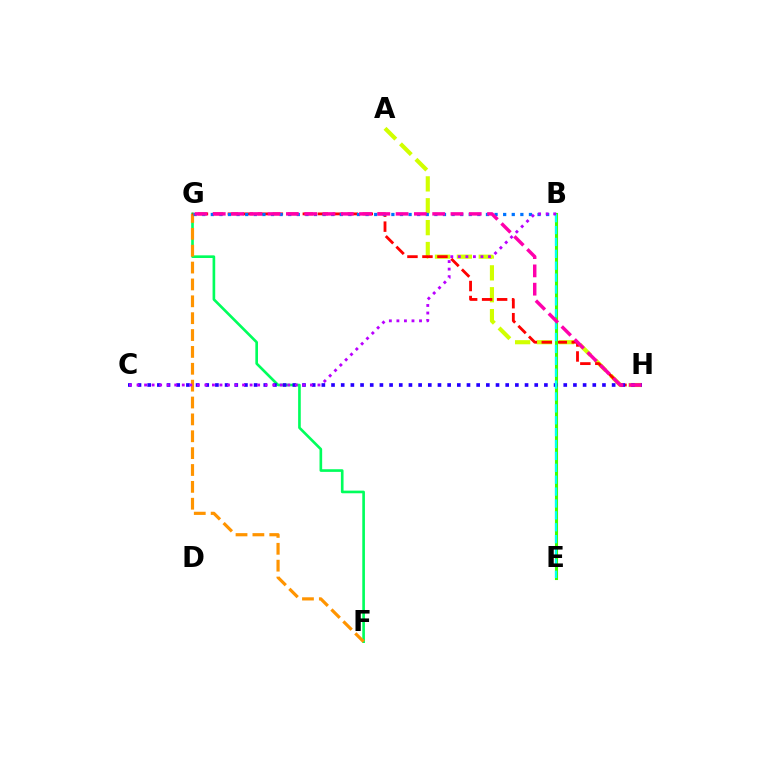{('A', 'H'): [{'color': '#d1ff00', 'line_style': 'dashed', 'thickness': 2.97}], ('F', 'G'): [{'color': '#00ff5c', 'line_style': 'solid', 'thickness': 1.91}, {'color': '#ff9400', 'line_style': 'dashed', 'thickness': 2.29}], ('G', 'H'): [{'color': '#ff0000', 'line_style': 'dashed', 'thickness': 2.04}, {'color': '#ff00ac', 'line_style': 'dashed', 'thickness': 2.48}], ('B', 'G'): [{'color': '#0074ff', 'line_style': 'dotted', 'thickness': 2.34}], ('B', 'E'): [{'color': '#3dff00', 'line_style': 'solid', 'thickness': 2.22}, {'color': '#00fff6', 'line_style': 'dashed', 'thickness': 1.62}], ('C', 'H'): [{'color': '#2500ff', 'line_style': 'dotted', 'thickness': 2.63}], ('B', 'C'): [{'color': '#b900ff', 'line_style': 'dotted', 'thickness': 2.05}]}